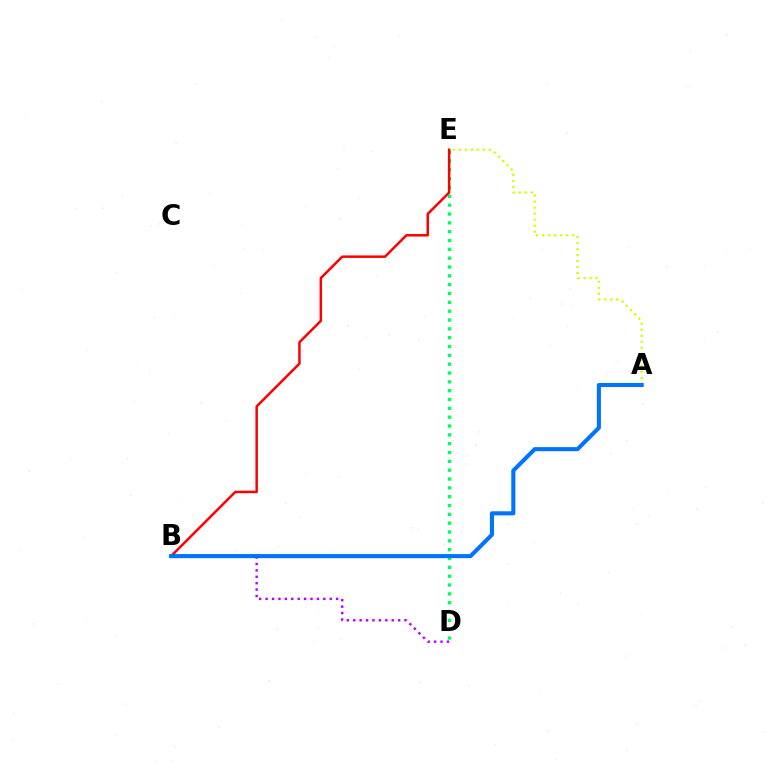{('A', 'E'): [{'color': '#d1ff00', 'line_style': 'dotted', 'thickness': 1.63}], ('D', 'E'): [{'color': '#00ff5c', 'line_style': 'dotted', 'thickness': 2.4}], ('B', 'E'): [{'color': '#ff0000', 'line_style': 'solid', 'thickness': 1.8}], ('B', 'D'): [{'color': '#b900ff', 'line_style': 'dotted', 'thickness': 1.74}], ('A', 'B'): [{'color': '#0074ff', 'line_style': 'solid', 'thickness': 2.94}]}